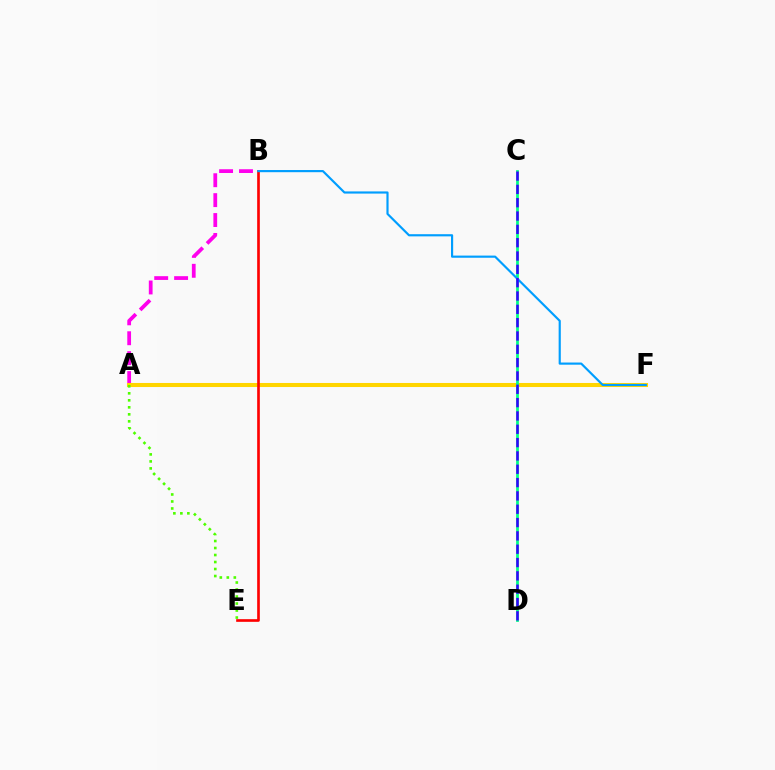{('A', 'B'): [{'color': '#ff00ed', 'line_style': 'dashed', 'thickness': 2.7}], ('A', 'F'): [{'color': '#ffd500', 'line_style': 'solid', 'thickness': 2.92}], ('C', 'D'): [{'color': '#00ff86', 'line_style': 'solid', 'thickness': 1.98}, {'color': '#3700ff', 'line_style': 'dashed', 'thickness': 1.81}], ('B', 'E'): [{'color': '#ff0000', 'line_style': 'solid', 'thickness': 1.91}], ('B', 'F'): [{'color': '#009eff', 'line_style': 'solid', 'thickness': 1.56}], ('A', 'E'): [{'color': '#4fff00', 'line_style': 'dotted', 'thickness': 1.9}]}